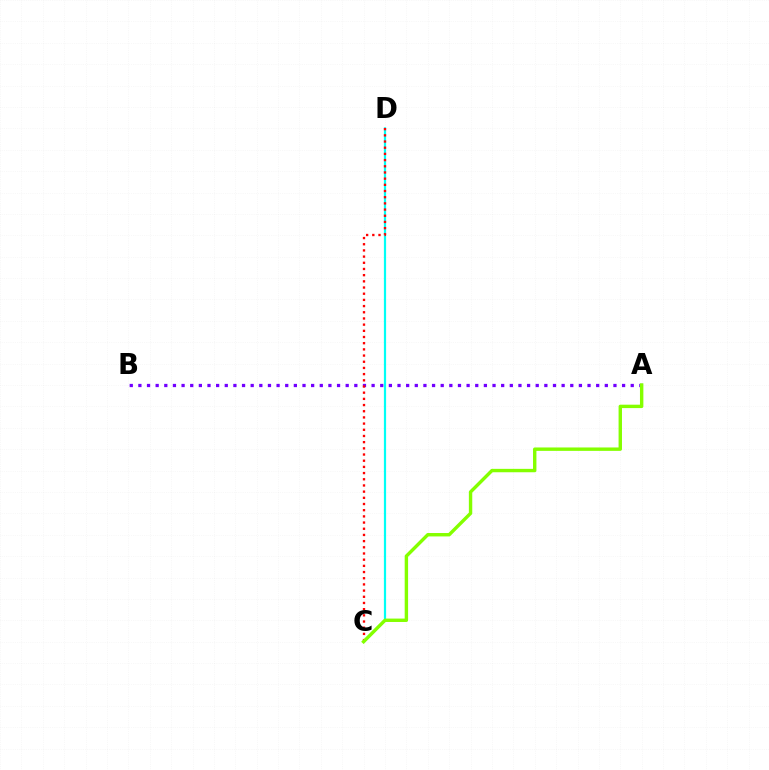{('A', 'B'): [{'color': '#7200ff', 'line_style': 'dotted', 'thickness': 2.35}], ('C', 'D'): [{'color': '#00fff6', 'line_style': 'solid', 'thickness': 1.59}, {'color': '#ff0000', 'line_style': 'dotted', 'thickness': 1.68}], ('A', 'C'): [{'color': '#84ff00', 'line_style': 'solid', 'thickness': 2.45}]}